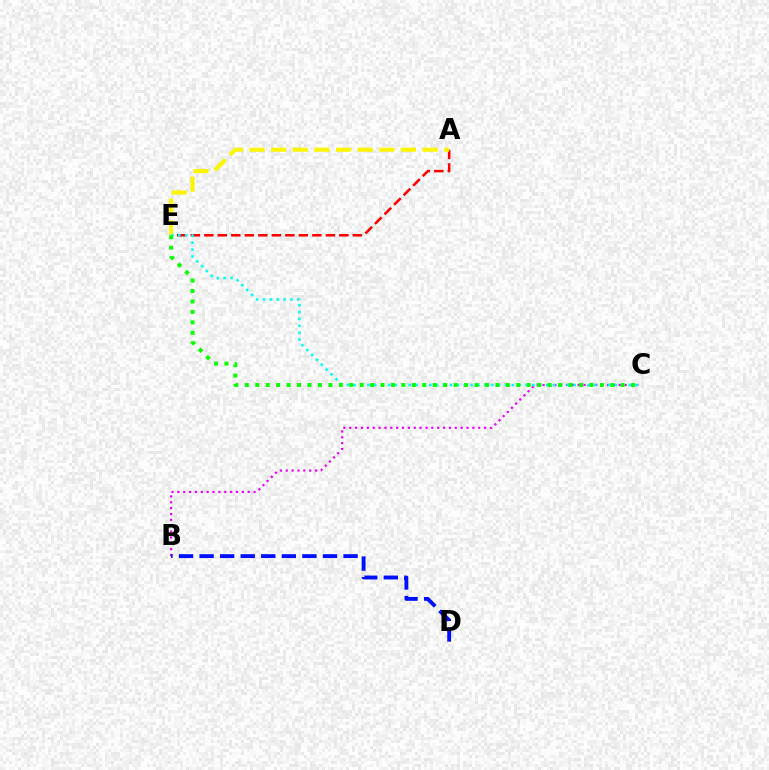{('A', 'E'): [{'color': '#ff0000', 'line_style': 'dashed', 'thickness': 1.83}, {'color': '#fcf500', 'line_style': 'dashed', 'thickness': 2.94}], ('B', 'C'): [{'color': '#ee00ff', 'line_style': 'dotted', 'thickness': 1.59}], ('B', 'D'): [{'color': '#0010ff', 'line_style': 'dashed', 'thickness': 2.79}], ('C', 'E'): [{'color': '#00fff6', 'line_style': 'dotted', 'thickness': 1.87}, {'color': '#08ff00', 'line_style': 'dotted', 'thickness': 2.84}]}